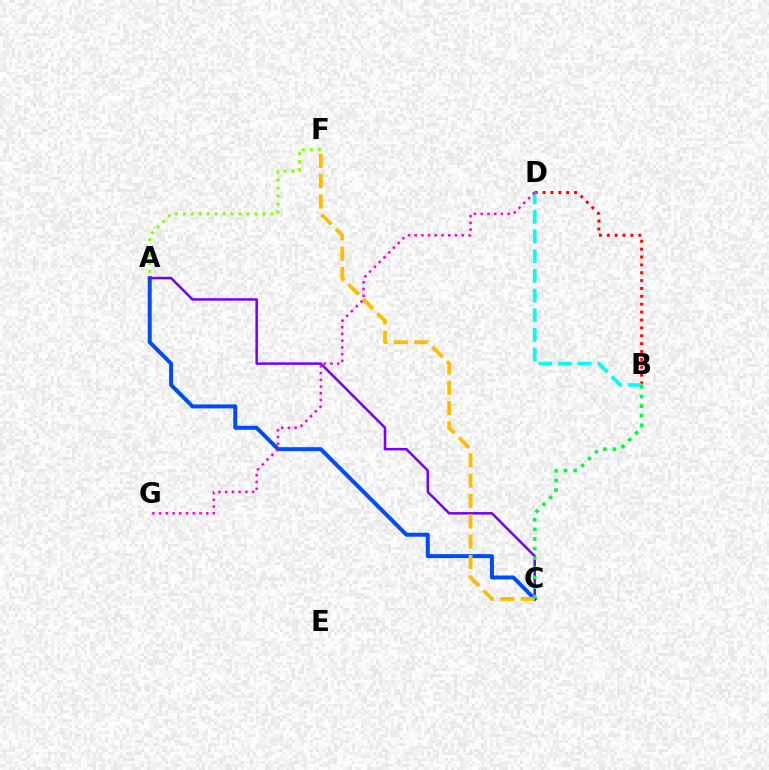{('B', 'D'): [{'color': '#ff0000', 'line_style': 'dotted', 'thickness': 2.14}, {'color': '#00fff6', 'line_style': 'dashed', 'thickness': 2.67}], ('A', 'C'): [{'color': '#004bff', 'line_style': 'solid', 'thickness': 2.86}, {'color': '#7200ff', 'line_style': 'solid', 'thickness': 1.8}], ('C', 'F'): [{'color': '#ffbd00', 'line_style': 'dashed', 'thickness': 2.76}], ('A', 'F'): [{'color': '#84ff00', 'line_style': 'dotted', 'thickness': 2.16}], ('B', 'C'): [{'color': '#00ff39', 'line_style': 'dotted', 'thickness': 2.62}], ('D', 'G'): [{'color': '#ff00cf', 'line_style': 'dotted', 'thickness': 1.83}]}